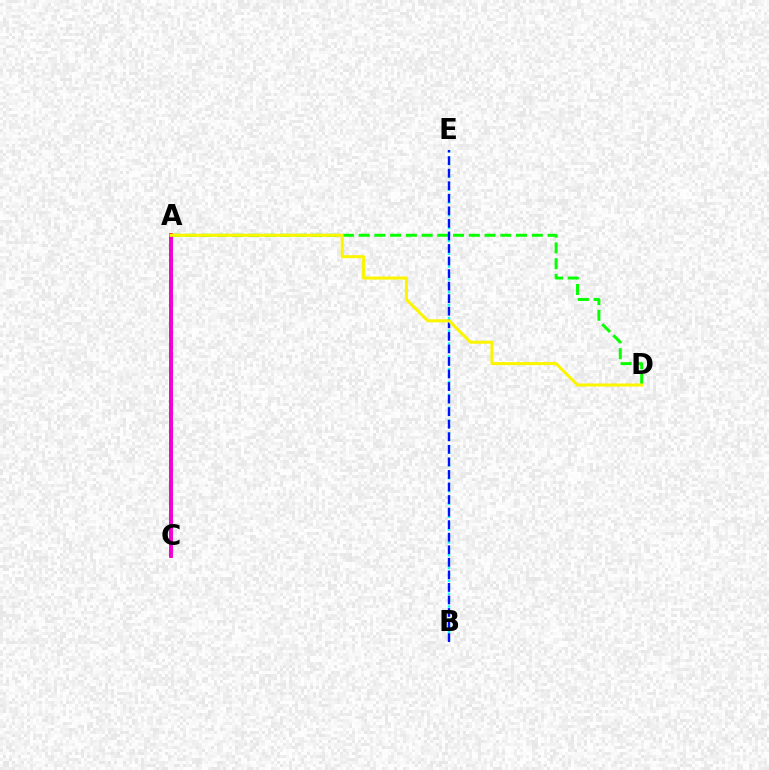{('B', 'E'): [{'color': '#00fff6', 'line_style': 'dotted', 'thickness': 1.74}, {'color': '#0010ff', 'line_style': 'dashed', 'thickness': 1.71}], ('A', 'D'): [{'color': '#08ff00', 'line_style': 'dashed', 'thickness': 2.14}, {'color': '#fcf500', 'line_style': 'solid', 'thickness': 2.19}], ('A', 'C'): [{'color': '#ff0000', 'line_style': 'solid', 'thickness': 2.68}, {'color': '#ee00ff', 'line_style': 'solid', 'thickness': 1.9}]}